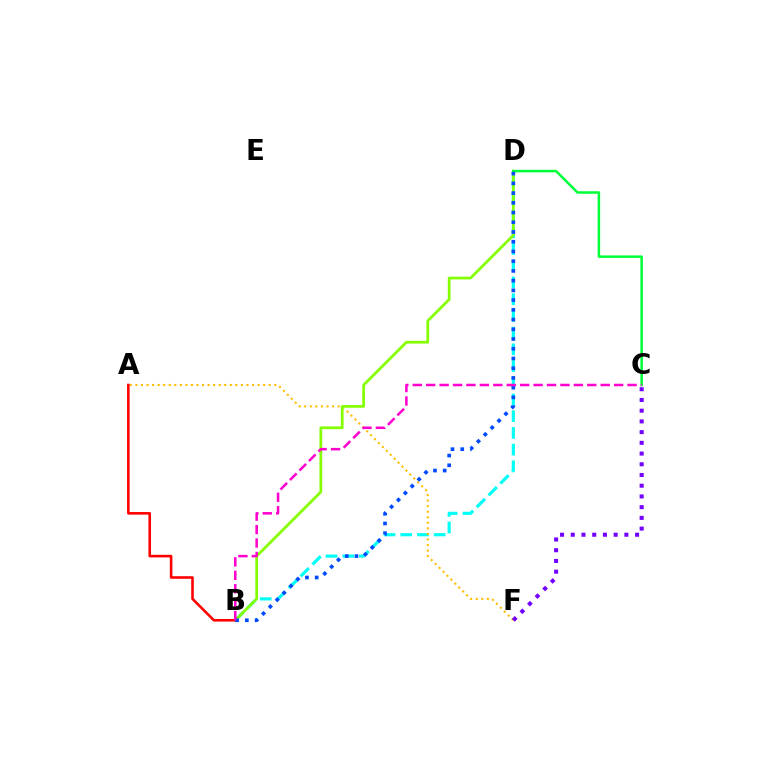{('B', 'D'): [{'color': '#00fff6', 'line_style': 'dashed', 'thickness': 2.27}, {'color': '#84ff00', 'line_style': 'solid', 'thickness': 1.96}, {'color': '#004bff', 'line_style': 'dotted', 'thickness': 2.64}], ('A', 'F'): [{'color': '#ffbd00', 'line_style': 'dotted', 'thickness': 1.51}], ('C', 'D'): [{'color': '#00ff39', 'line_style': 'solid', 'thickness': 1.82}], ('A', 'B'): [{'color': '#ff0000', 'line_style': 'solid', 'thickness': 1.86}], ('B', 'C'): [{'color': '#ff00cf', 'line_style': 'dashed', 'thickness': 1.82}], ('C', 'F'): [{'color': '#7200ff', 'line_style': 'dotted', 'thickness': 2.91}]}